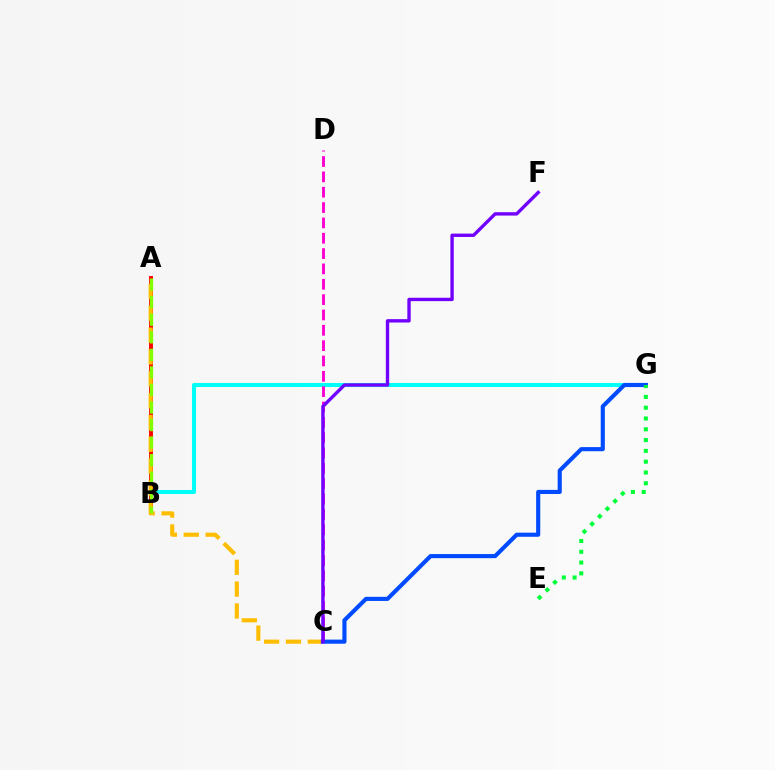{('B', 'G'): [{'color': '#00fff6', 'line_style': 'solid', 'thickness': 2.92}], ('A', 'B'): [{'color': '#ff0000', 'line_style': 'solid', 'thickness': 2.81}, {'color': '#84ff00', 'line_style': 'dashed', 'thickness': 2.39}], ('A', 'C'): [{'color': '#ffbd00', 'line_style': 'dashed', 'thickness': 2.97}], ('C', 'D'): [{'color': '#ff00cf', 'line_style': 'dashed', 'thickness': 2.08}], ('C', 'G'): [{'color': '#004bff', 'line_style': 'solid', 'thickness': 2.96}], ('C', 'F'): [{'color': '#7200ff', 'line_style': 'solid', 'thickness': 2.43}], ('E', 'G'): [{'color': '#00ff39', 'line_style': 'dotted', 'thickness': 2.93}]}